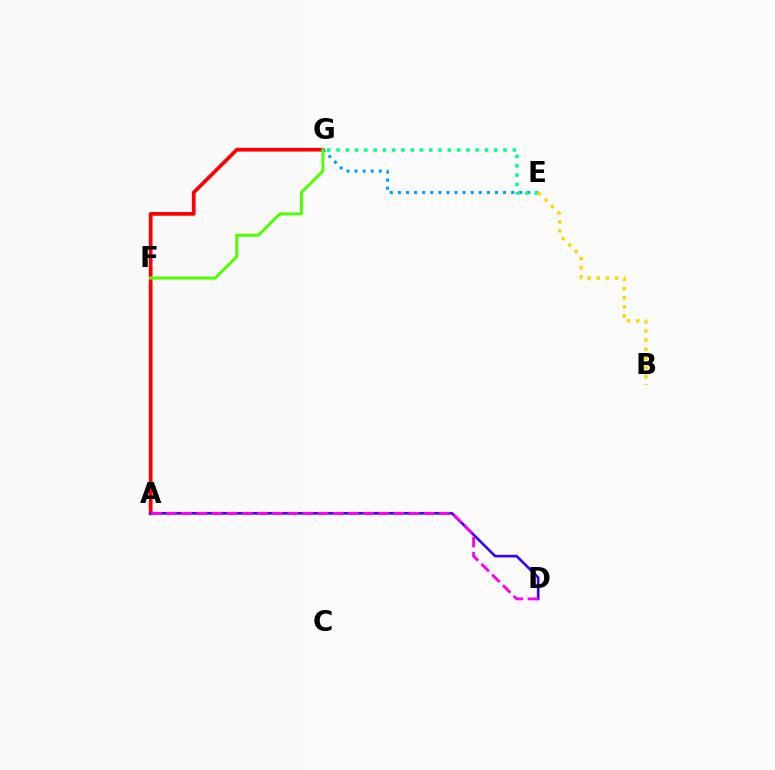{('A', 'G'): [{'color': '#ff0000', 'line_style': 'solid', 'thickness': 2.68}], ('E', 'G'): [{'color': '#009eff', 'line_style': 'dotted', 'thickness': 2.2}, {'color': '#00ff86', 'line_style': 'dotted', 'thickness': 2.52}], ('A', 'D'): [{'color': '#3700ff', 'line_style': 'solid', 'thickness': 1.88}, {'color': '#ff00ed', 'line_style': 'dashed', 'thickness': 2.06}], ('F', 'G'): [{'color': '#4fff00', 'line_style': 'solid', 'thickness': 2.15}], ('B', 'E'): [{'color': '#ffd500', 'line_style': 'dotted', 'thickness': 2.48}]}